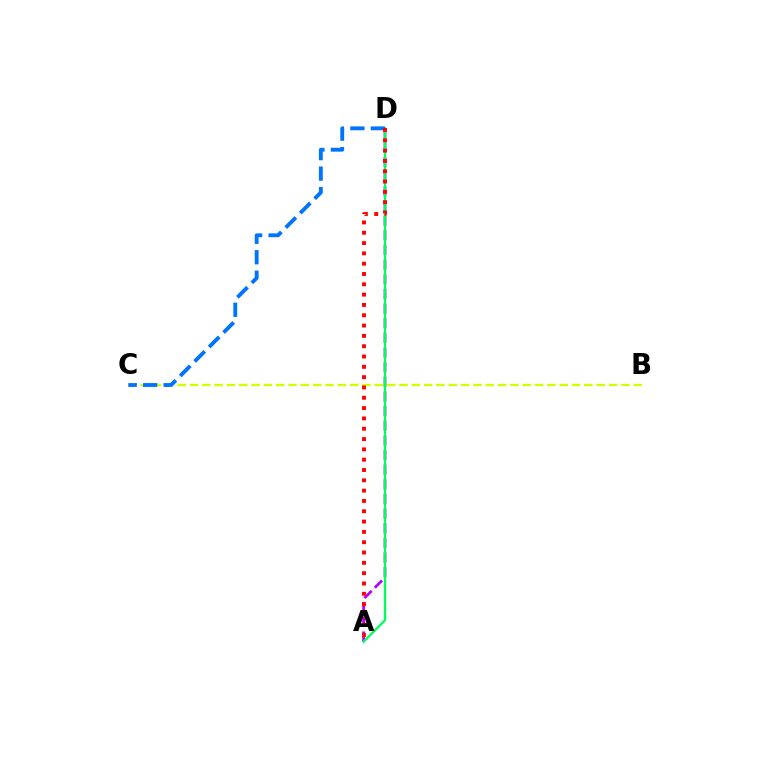{('A', 'D'): [{'color': '#b900ff', 'line_style': 'dashed', 'thickness': 1.99}, {'color': '#00ff5c', 'line_style': 'solid', 'thickness': 1.65}, {'color': '#ff0000', 'line_style': 'dotted', 'thickness': 2.8}], ('B', 'C'): [{'color': '#d1ff00', 'line_style': 'dashed', 'thickness': 1.67}], ('C', 'D'): [{'color': '#0074ff', 'line_style': 'dashed', 'thickness': 2.78}]}